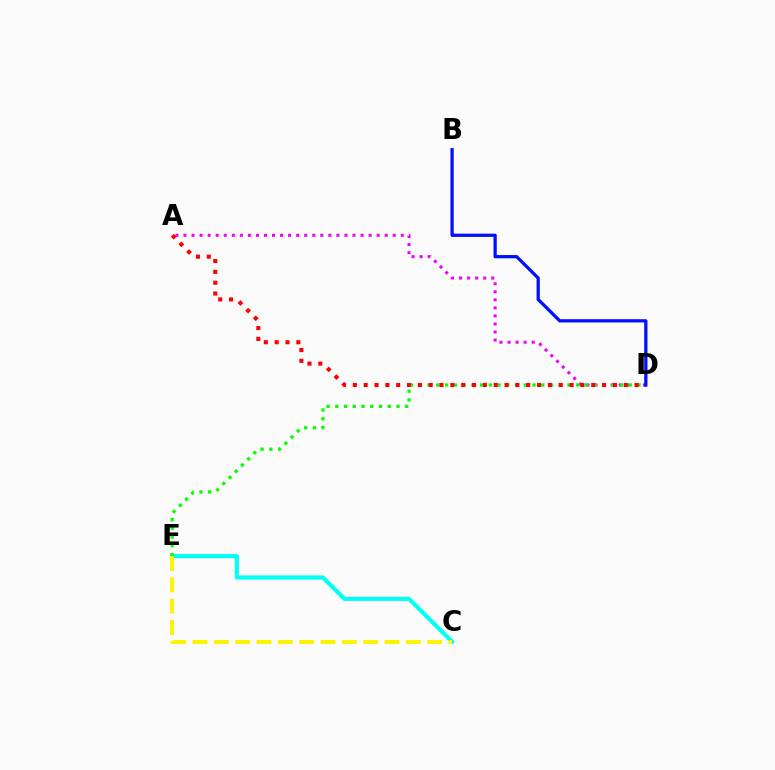{('C', 'E'): [{'color': '#00fff6', 'line_style': 'solid', 'thickness': 2.97}, {'color': '#fcf500', 'line_style': 'dashed', 'thickness': 2.9}], ('A', 'D'): [{'color': '#ee00ff', 'line_style': 'dotted', 'thickness': 2.19}, {'color': '#ff0000', 'line_style': 'dotted', 'thickness': 2.94}], ('D', 'E'): [{'color': '#08ff00', 'line_style': 'dotted', 'thickness': 2.38}], ('B', 'D'): [{'color': '#0010ff', 'line_style': 'solid', 'thickness': 2.35}]}